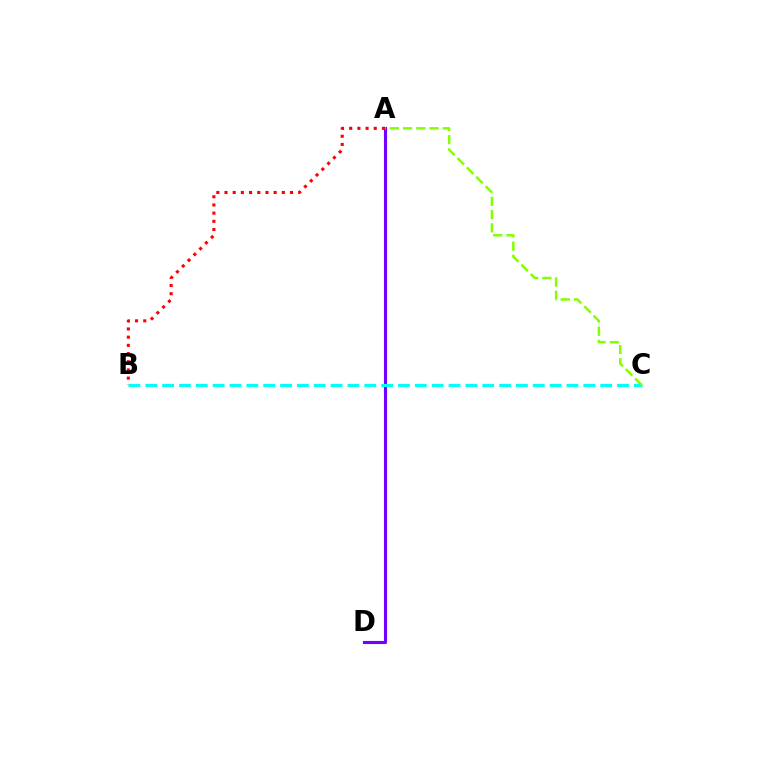{('A', 'D'): [{'color': '#7200ff', 'line_style': 'solid', 'thickness': 2.24}], ('A', 'B'): [{'color': '#ff0000', 'line_style': 'dotted', 'thickness': 2.23}], ('B', 'C'): [{'color': '#00fff6', 'line_style': 'dashed', 'thickness': 2.29}], ('A', 'C'): [{'color': '#84ff00', 'line_style': 'dashed', 'thickness': 1.8}]}